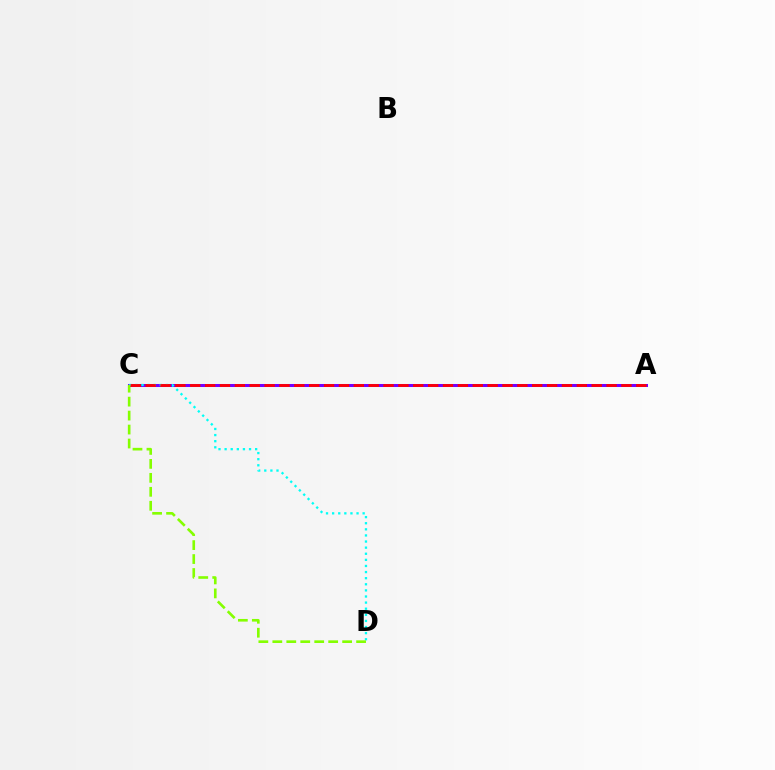{('A', 'C'): [{'color': '#7200ff', 'line_style': 'solid', 'thickness': 2.17}, {'color': '#ff0000', 'line_style': 'dashed', 'thickness': 2.02}], ('C', 'D'): [{'color': '#00fff6', 'line_style': 'dotted', 'thickness': 1.66}, {'color': '#84ff00', 'line_style': 'dashed', 'thickness': 1.9}]}